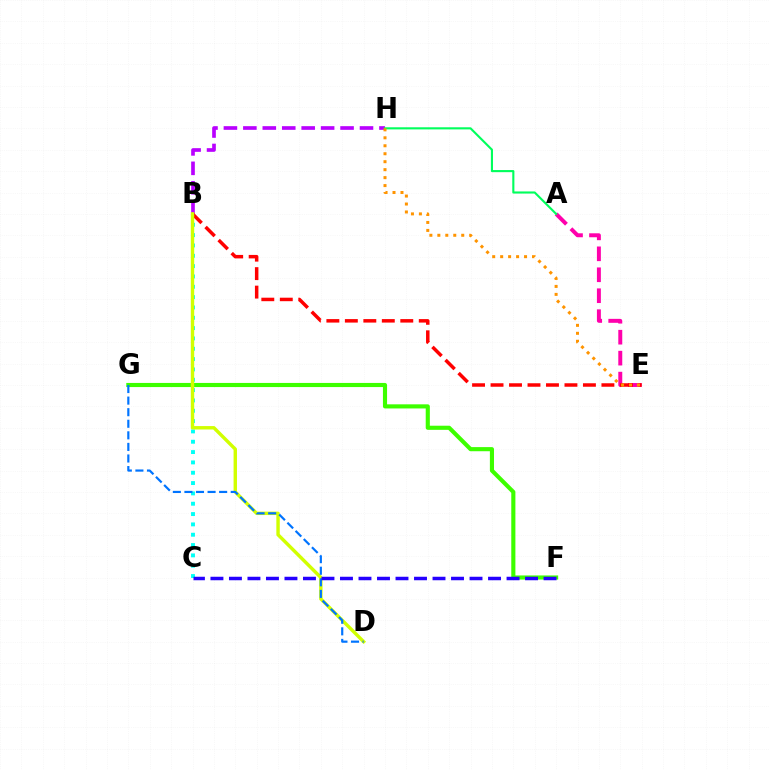{('A', 'E'): [{'color': '#ff00ac', 'line_style': 'dashed', 'thickness': 2.85}], ('F', 'G'): [{'color': '#3dff00', 'line_style': 'solid', 'thickness': 2.97}], ('B', 'H'): [{'color': '#b900ff', 'line_style': 'dashed', 'thickness': 2.64}], ('B', 'C'): [{'color': '#00fff6', 'line_style': 'dotted', 'thickness': 2.81}], ('B', 'E'): [{'color': '#ff0000', 'line_style': 'dashed', 'thickness': 2.51}], ('B', 'D'): [{'color': '#d1ff00', 'line_style': 'solid', 'thickness': 2.46}], ('D', 'G'): [{'color': '#0074ff', 'line_style': 'dashed', 'thickness': 1.57}], ('A', 'H'): [{'color': '#00ff5c', 'line_style': 'solid', 'thickness': 1.52}], ('C', 'F'): [{'color': '#2500ff', 'line_style': 'dashed', 'thickness': 2.51}], ('E', 'H'): [{'color': '#ff9400', 'line_style': 'dotted', 'thickness': 2.16}]}